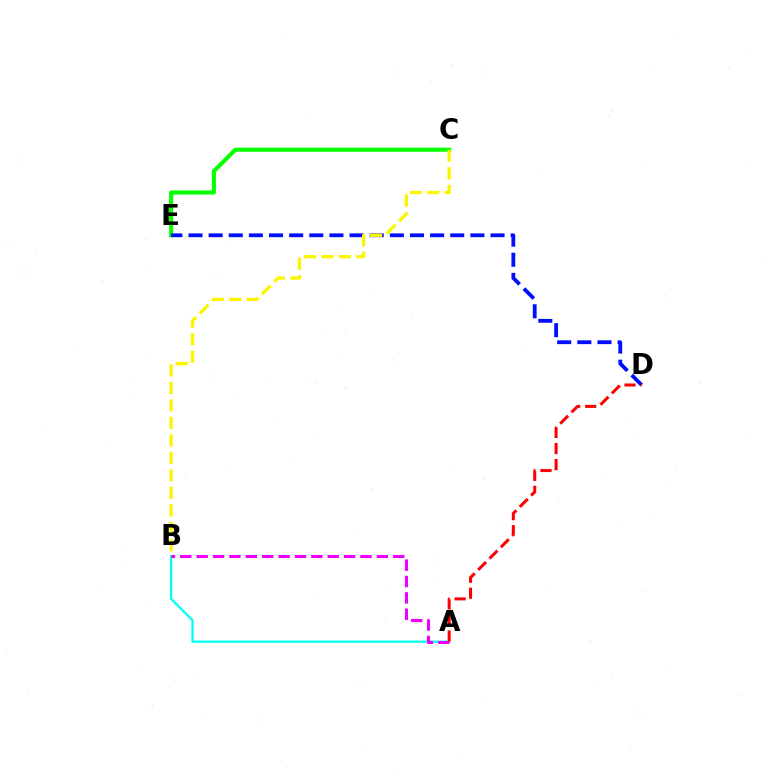{('C', 'E'): [{'color': '#08ff00', 'line_style': 'solid', 'thickness': 2.95}], ('A', 'B'): [{'color': '#00fff6', 'line_style': 'solid', 'thickness': 1.61}, {'color': '#ee00ff', 'line_style': 'dashed', 'thickness': 2.23}], ('D', 'E'): [{'color': '#0010ff', 'line_style': 'dashed', 'thickness': 2.74}], ('A', 'D'): [{'color': '#ff0000', 'line_style': 'dashed', 'thickness': 2.18}], ('B', 'C'): [{'color': '#fcf500', 'line_style': 'dashed', 'thickness': 2.38}]}